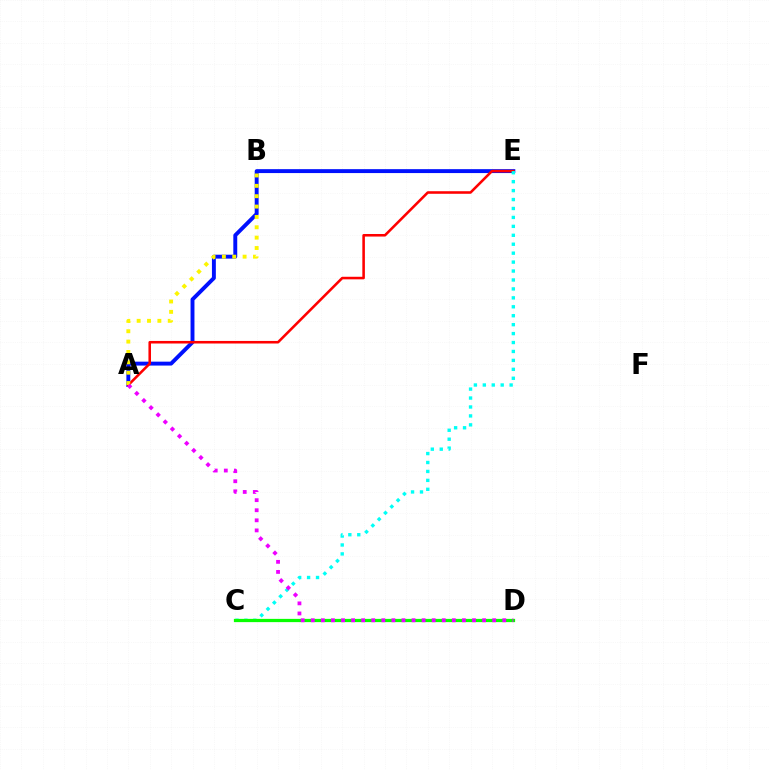{('A', 'E'): [{'color': '#0010ff', 'line_style': 'solid', 'thickness': 2.82}, {'color': '#ff0000', 'line_style': 'solid', 'thickness': 1.85}], ('C', 'E'): [{'color': '#00fff6', 'line_style': 'dotted', 'thickness': 2.43}], ('A', 'B'): [{'color': '#fcf500', 'line_style': 'dotted', 'thickness': 2.82}], ('C', 'D'): [{'color': '#08ff00', 'line_style': 'solid', 'thickness': 2.34}], ('A', 'D'): [{'color': '#ee00ff', 'line_style': 'dotted', 'thickness': 2.74}]}